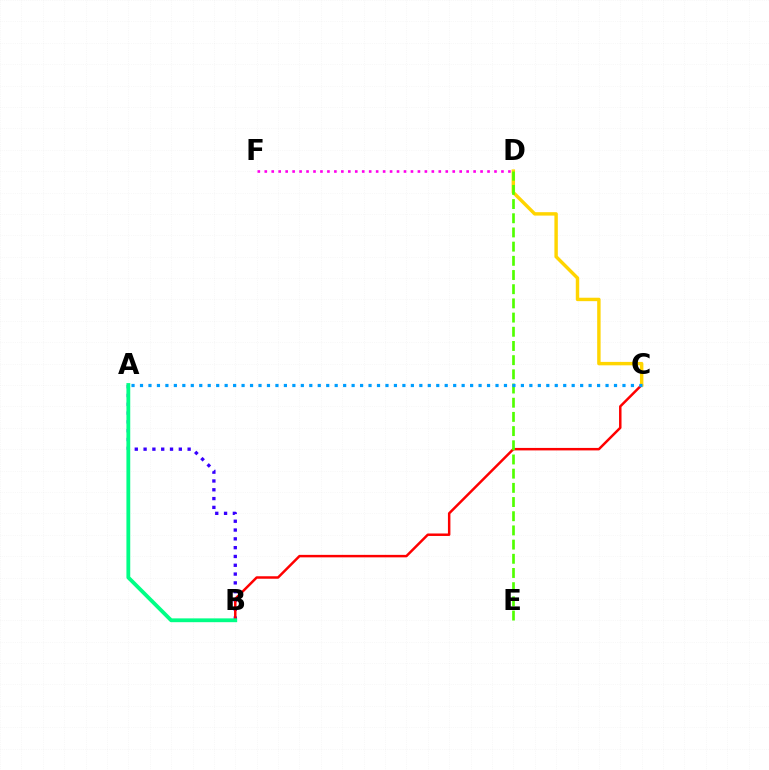{('A', 'B'): [{'color': '#3700ff', 'line_style': 'dotted', 'thickness': 2.39}, {'color': '#00ff86', 'line_style': 'solid', 'thickness': 2.74}], ('B', 'C'): [{'color': '#ff0000', 'line_style': 'solid', 'thickness': 1.79}], ('C', 'D'): [{'color': '#ffd500', 'line_style': 'solid', 'thickness': 2.47}], ('D', 'F'): [{'color': '#ff00ed', 'line_style': 'dotted', 'thickness': 1.89}], ('D', 'E'): [{'color': '#4fff00', 'line_style': 'dashed', 'thickness': 1.93}], ('A', 'C'): [{'color': '#009eff', 'line_style': 'dotted', 'thickness': 2.3}]}